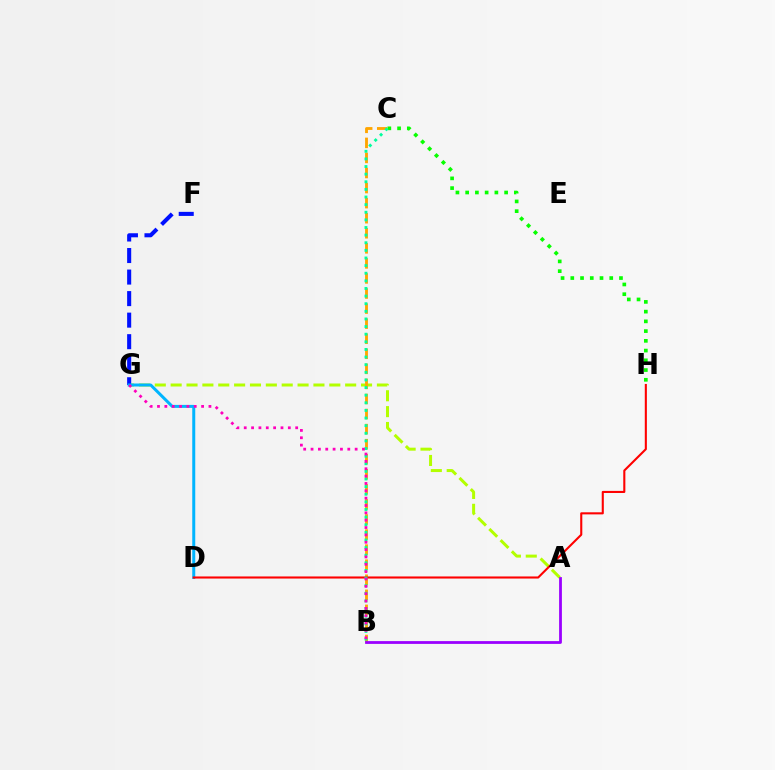{('C', 'H'): [{'color': '#08ff00', 'line_style': 'dotted', 'thickness': 2.65}], ('A', 'G'): [{'color': '#b3ff00', 'line_style': 'dashed', 'thickness': 2.16}], ('B', 'C'): [{'color': '#ffa500', 'line_style': 'dashed', 'thickness': 2.05}, {'color': '#00ff9d', 'line_style': 'dotted', 'thickness': 2.07}], ('F', 'G'): [{'color': '#0010ff', 'line_style': 'dashed', 'thickness': 2.93}], ('A', 'B'): [{'color': '#9b00ff', 'line_style': 'solid', 'thickness': 2.0}], ('D', 'G'): [{'color': '#00b5ff', 'line_style': 'solid', 'thickness': 2.16}], ('D', 'H'): [{'color': '#ff0000', 'line_style': 'solid', 'thickness': 1.51}], ('B', 'G'): [{'color': '#ff00bd', 'line_style': 'dotted', 'thickness': 2.0}]}